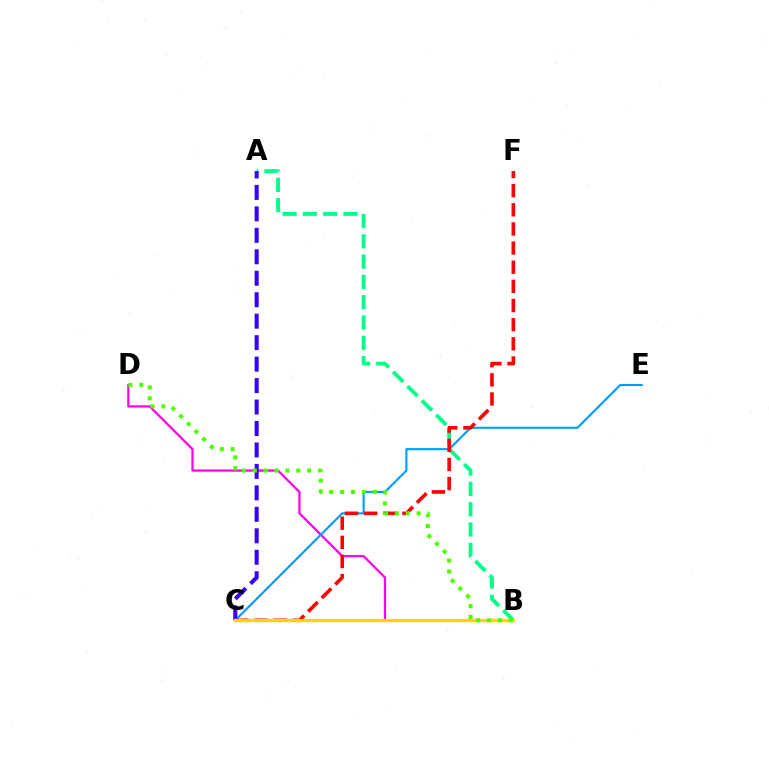{('A', 'B'): [{'color': '#00ff86', 'line_style': 'dashed', 'thickness': 2.76}], ('B', 'D'): [{'color': '#ff00ed', 'line_style': 'solid', 'thickness': 1.62}, {'color': '#4fff00', 'line_style': 'dotted', 'thickness': 2.95}], ('C', 'E'): [{'color': '#009eff', 'line_style': 'solid', 'thickness': 1.54}], ('C', 'F'): [{'color': '#ff0000', 'line_style': 'dashed', 'thickness': 2.6}], ('A', 'C'): [{'color': '#3700ff', 'line_style': 'dashed', 'thickness': 2.92}], ('B', 'C'): [{'color': '#ffd500', 'line_style': 'solid', 'thickness': 2.39}]}